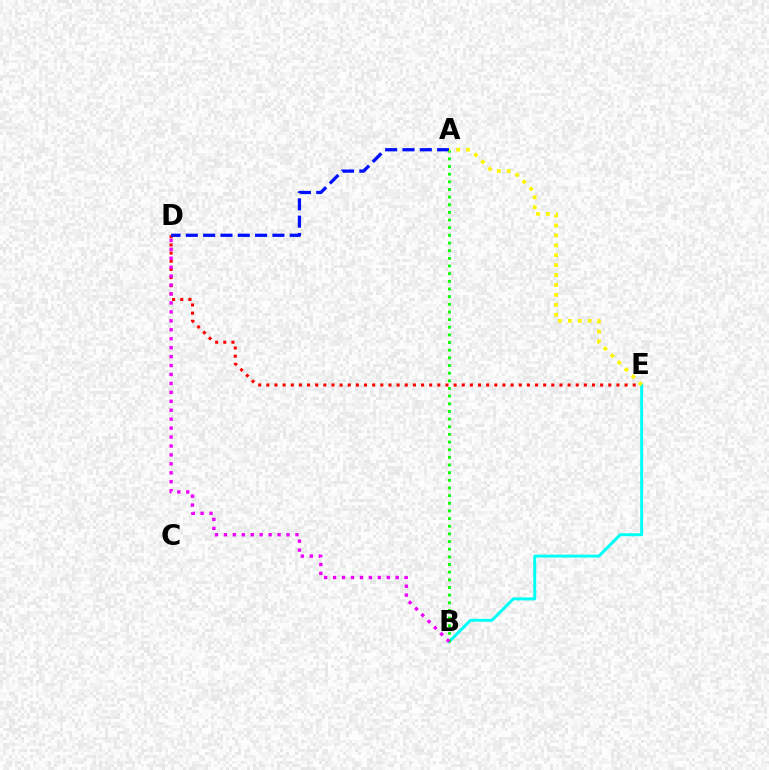{('D', 'E'): [{'color': '#ff0000', 'line_style': 'dotted', 'thickness': 2.21}], ('A', 'D'): [{'color': '#0010ff', 'line_style': 'dashed', 'thickness': 2.35}], ('B', 'E'): [{'color': '#00fff6', 'line_style': 'solid', 'thickness': 2.14}], ('A', 'B'): [{'color': '#08ff00', 'line_style': 'dotted', 'thickness': 2.08}], ('B', 'D'): [{'color': '#ee00ff', 'line_style': 'dotted', 'thickness': 2.43}], ('A', 'E'): [{'color': '#fcf500', 'line_style': 'dotted', 'thickness': 2.69}]}